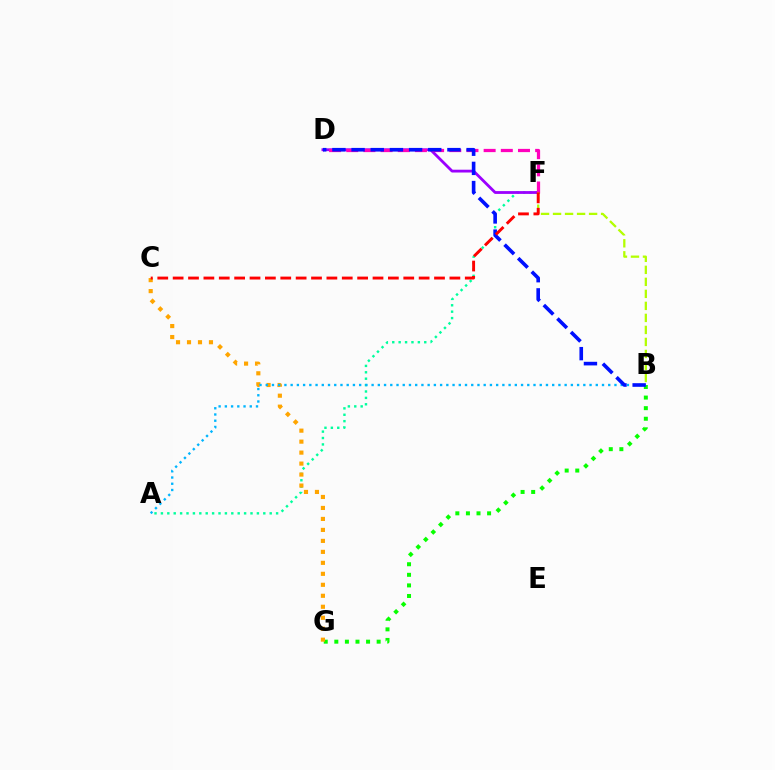{('A', 'F'): [{'color': '#00ff9d', 'line_style': 'dotted', 'thickness': 1.74}], ('D', 'F'): [{'color': '#9b00ff', 'line_style': 'solid', 'thickness': 2.02}, {'color': '#ff00bd', 'line_style': 'dashed', 'thickness': 2.33}], ('B', 'G'): [{'color': '#08ff00', 'line_style': 'dotted', 'thickness': 2.88}], ('C', 'G'): [{'color': '#ffa500', 'line_style': 'dotted', 'thickness': 2.98}], ('A', 'B'): [{'color': '#00b5ff', 'line_style': 'dotted', 'thickness': 1.69}], ('B', 'F'): [{'color': '#b3ff00', 'line_style': 'dashed', 'thickness': 1.63}], ('B', 'D'): [{'color': '#0010ff', 'line_style': 'dashed', 'thickness': 2.6}], ('C', 'F'): [{'color': '#ff0000', 'line_style': 'dashed', 'thickness': 2.09}]}